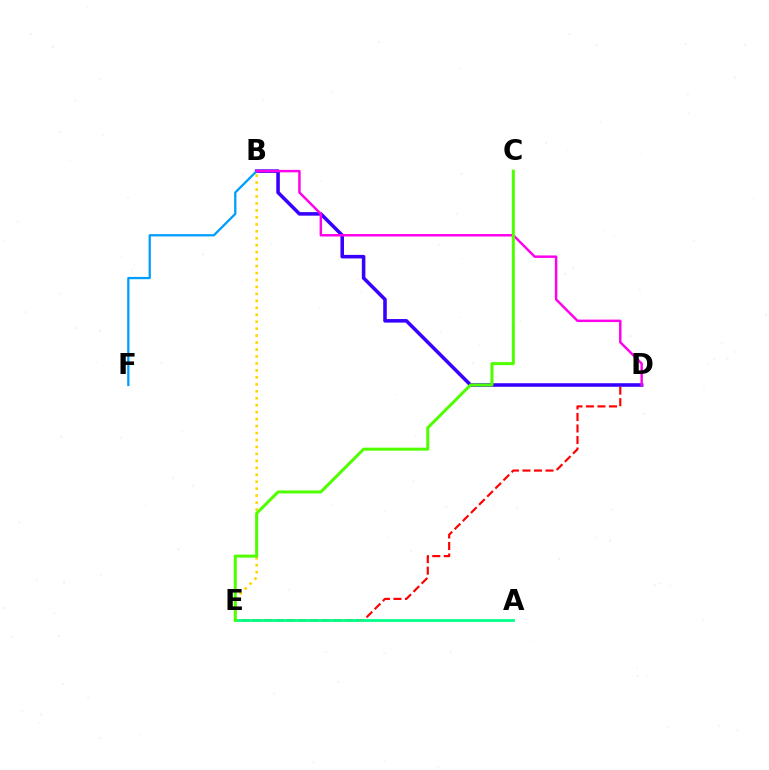{('D', 'E'): [{'color': '#ff0000', 'line_style': 'dashed', 'thickness': 1.56}], ('B', 'D'): [{'color': '#3700ff', 'line_style': 'solid', 'thickness': 2.56}, {'color': '#ff00ed', 'line_style': 'solid', 'thickness': 1.77}], ('A', 'E'): [{'color': '#00ff86', 'line_style': 'solid', 'thickness': 1.99}], ('B', 'E'): [{'color': '#ffd500', 'line_style': 'dotted', 'thickness': 1.89}], ('B', 'F'): [{'color': '#009eff', 'line_style': 'solid', 'thickness': 1.65}], ('C', 'E'): [{'color': '#4fff00', 'line_style': 'solid', 'thickness': 2.16}]}